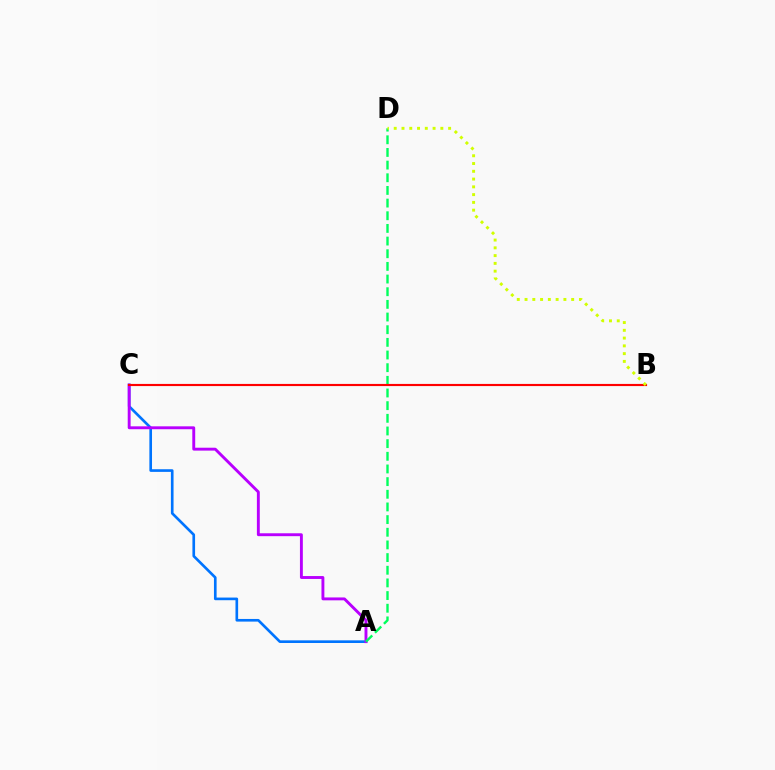{('A', 'C'): [{'color': '#0074ff', 'line_style': 'solid', 'thickness': 1.91}, {'color': '#b900ff', 'line_style': 'solid', 'thickness': 2.08}], ('A', 'D'): [{'color': '#00ff5c', 'line_style': 'dashed', 'thickness': 1.72}], ('B', 'C'): [{'color': '#ff0000', 'line_style': 'solid', 'thickness': 1.55}], ('B', 'D'): [{'color': '#d1ff00', 'line_style': 'dotted', 'thickness': 2.11}]}